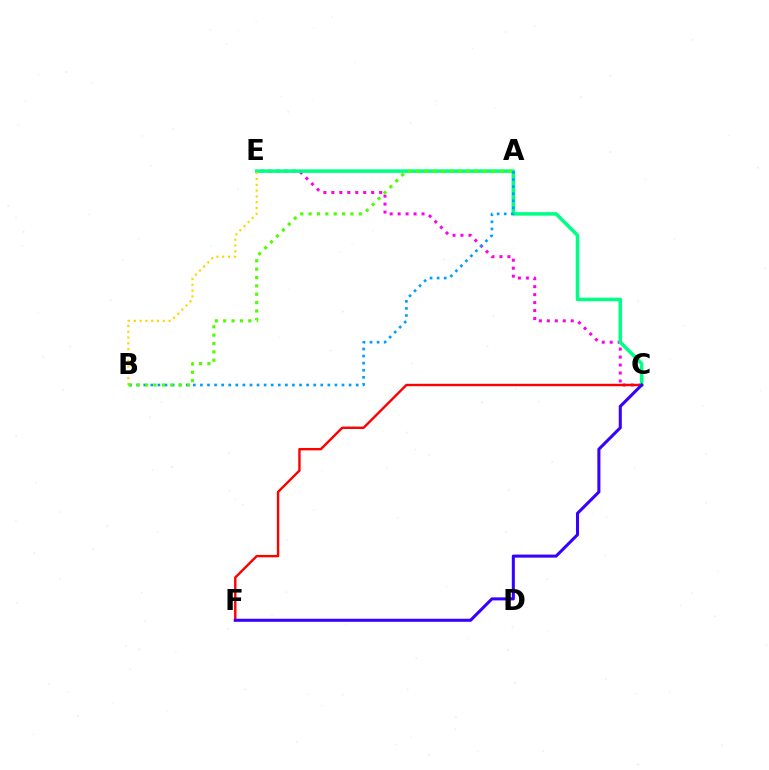{('C', 'E'): [{'color': '#ff00ed', 'line_style': 'dotted', 'thickness': 2.17}, {'color': '#00ff86', 'line_style': 'solid', 'thickness': 2.56}], ('C', 'F'): [{'color': '#ff0000', 'line_style': 'solid', 'thickness': 1.73}, {'color': '#3700ff', 'line_style': 'solid', 'thickness': 2.19}], ('B', 'E'): [{'color': '#ffd500', 'line_style': 'dotted', 'thickness': 1.57}], ('A', 'B'): [{'color': '#009eff', 'line_style': 'dotted', 'thickness': 1.92}, {'color': '#4fff00', 'line_style': 'dotted', 'thickness': 2.27}]}